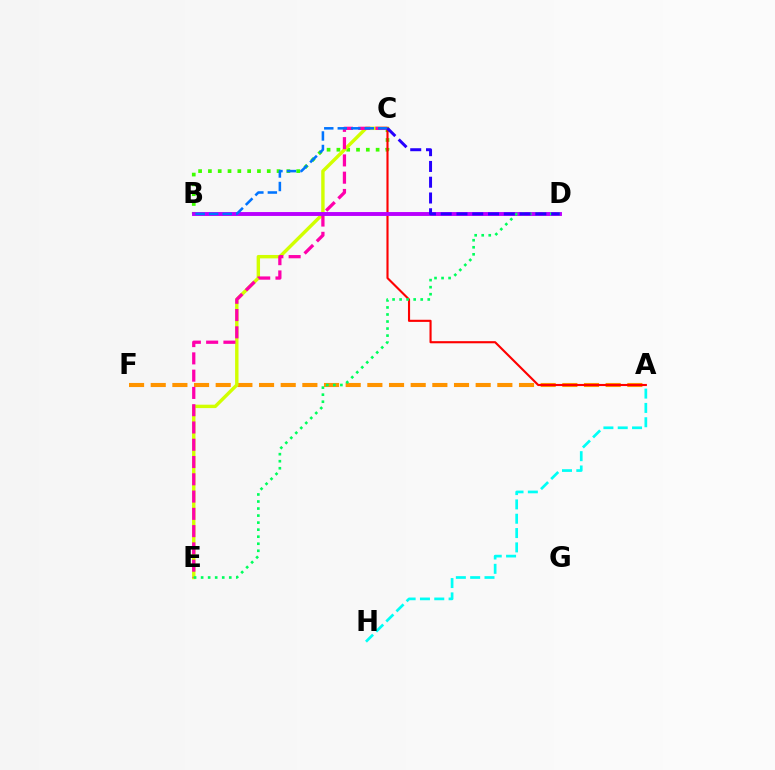{('A', 'F'): [{'color': '#ff9400', 'line_style': 'dashed', 'thickness': 2.94}], ('A', 'H'): [{'color': '#00fff6', 'line_style': 'dashed', 'thickness': 1.95}], ('B', 'C'): [{'color': '#3dff00', 'line_style': 'dotted', 'thickness': 2.66}, {'color': '#0074ff', 'line_style': 'dashed', 'thickness': 1.83}], ('C', 'E'): [{'color': '#d1ff00', 'line_style': 'solid', 'thickness': 2.45}, {'color': '#ff00ac', 'line_style': 'dashed', 'thickness': 2.35}], ('A', 'C'): [{'color': '#ff0000', 'line_style': 'solid', 'thickness': 1.53}], ('B', 'D'): [{'color': '#b900ff', 'line_style': 'solid', 'thickness': 2.81}], ('D', 'E'): [{'color': '#00ff5c', 'line_style': 'dotted', 'thickness': 1.91}], ('C', 'D'): [{'color': '#2500ff', 'line_style': 'dashed', 'thickness': 2.14}]}